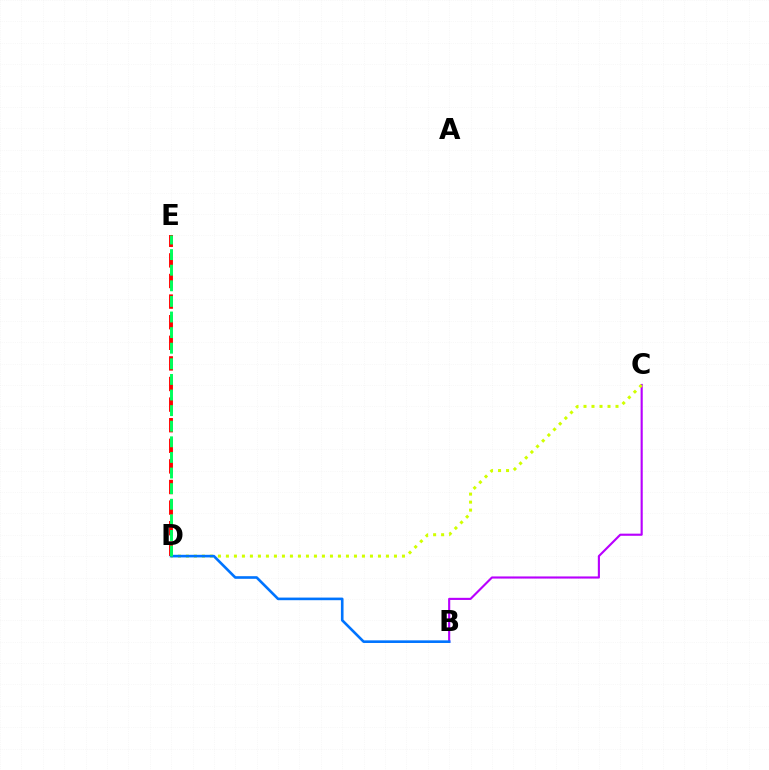{('D', 'E'): [{'color': '#ff0000', 'line_style': 'dashed', 'thickness': 2.8}, {'color': '#00ff5c', 'line_style': 'dashed', 'thickness': 2.12}], ('B', 'C'): [{'color': '#b900ff', 'line_style': 'solid', 'thickness': 1.54}], ('C', 'D'): [{'color': '#d1ff00', 'line_style': 'dotted', 'thickness': 2.17}], ('B', 'D'): [{'color': '#0074ff', 'line_style': 'solid', 'thickness': 1.89}]}